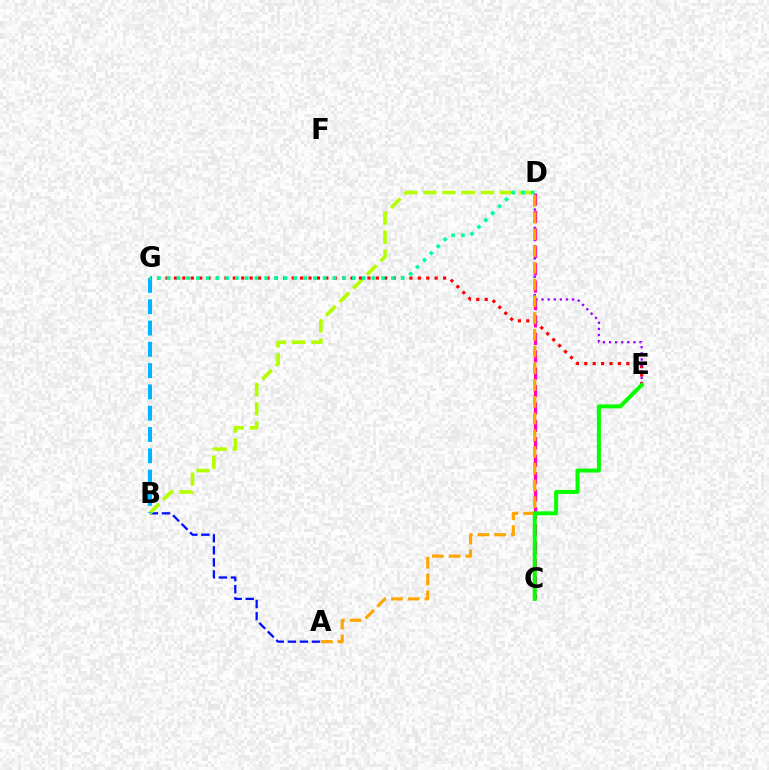{('A', 'B'): [{'color': '#0010ff', 'line_style': 'dashed', 'thickness': 1.64}], ('B', 'D'): [{'color': '#b3ff00', 'line_style': 'dashed', 'thickness': 2.61}], ('E', 'G'): [{'color': '#ff0000', 'line_style': 'dotted', 'thickness': 2.29}], ('C', 'D'): [{'color': '#ff00bd', 'line_style': 'dashed', 'thickness': 2.36}], ('D', 'E'): [{'color': '#9b00ff', 'line_style': 'dotted', 'thickness': 1.66}], ('A', 'D'): [{'color': '#ffa500', 'line_style': 'dashed', 'thickness': 2.28}], ('C', 'E'): [{'color': '#08ff00', 'line_style': 'solid', 'thickness': 2.87}], ('B', 'G'): [{'color': '#00b5ff', 'line_style': 'dashed', 'thickness': 2.89}], ('D', 'G'): [{'color': '#00ff9d', 'line_style': 'dotted', 'thickness': 2.65}]}